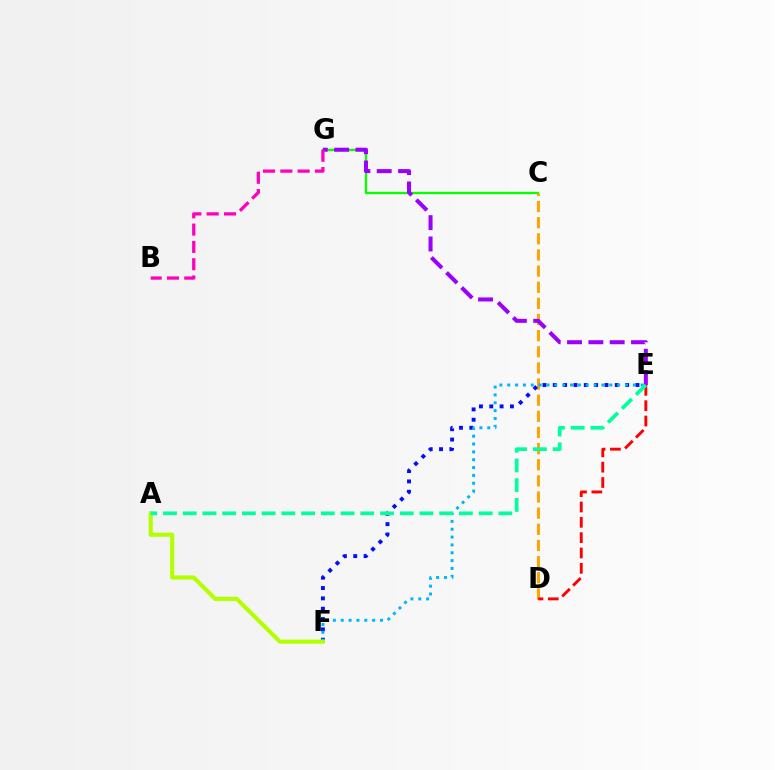{('C', 'G'): [{'color': '#08ff00', 'line_style': 'solid', 'thickness': 1.68}], ('C', 'D'): [{'color': '#ffa500', 'line_style': 'dashed', 'thickness': 2.19}], ('E', 'F'): [{'color': '#0010ff', 'line_style': 'dotted', 'thickness': 2.81}, {'color': '#00b5ff', 'line_style': 'dotted', 'thickness': 2.13}], ('E', 'G'): [{'color': '#9b00ff', 'line_style': 'dashed', 'thickness': 2.9}], ('A', 'F'): [{'color': '#b3ff00', 'line_style': 'solid', 'thickness': 2.95}], ('D', 'E'): [{'color': '#ff0000', 'line_style': 'dashed', 'thickness': 2.08}], ('A', 'E'): [{'color': '#00ff9d', 'line_style': 'dashed', 'thickness': 2.68}], ('B', 'G'): [{'color': '#ff00bd', 'line_style': 'dashed', 'thickness': 2.35}]}